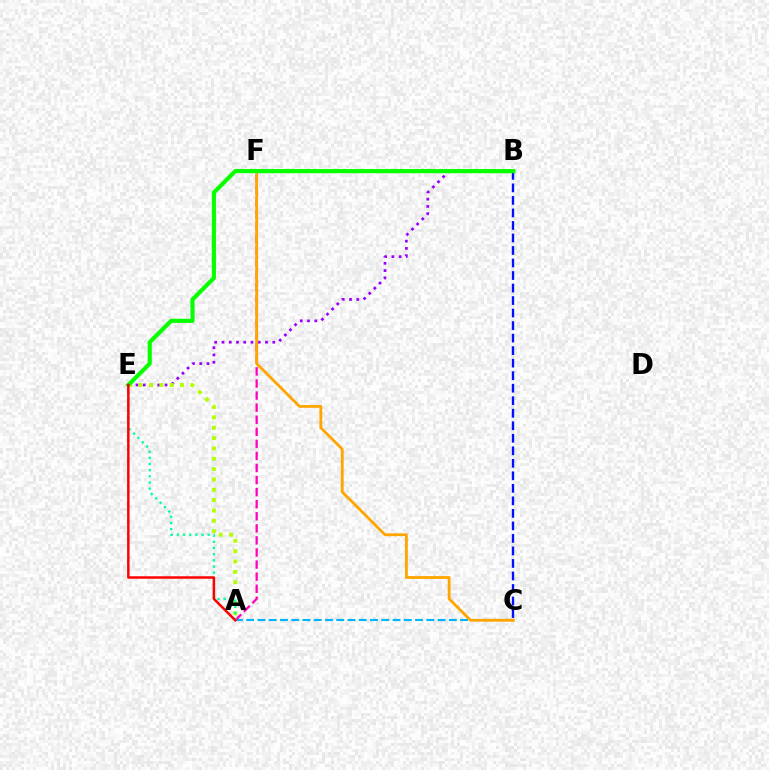{('B', 'E'): [{'color': '#9b00ff', 'line_style': 'dotted', 'thickness': 1.97}, {'color': '#08ff00', 'line_style': 'solid', 'thickness': 2.98}], ('A', 'C'): [{'color': '#00b5ff', 'line_style': 'dashed', 'thickness': 1.53}], ('A', 'F'): [{'color': '#ff00bd', 'line_style': 'dashed', 'thickness': 1.64}], ('C', 'F'): [{'color': '#ffa500', 'line_style': 'solid', 'thickness': 2.03}], ('B', 'C'): [{'color': '#0010ff', 'line_style': 'dashed', 'thickness': 1.7}], ('A', 'E'): [{'color': '#b3ff00', 'line_style': 'dotted', 'thickness': 2.81}, {'color': '#00ff9d', 'line_style': 'dotted', 'thickness': 1.68}, {'color': '#ff0000', 'line_style': 'solid', 'thickness': 1.79}]}